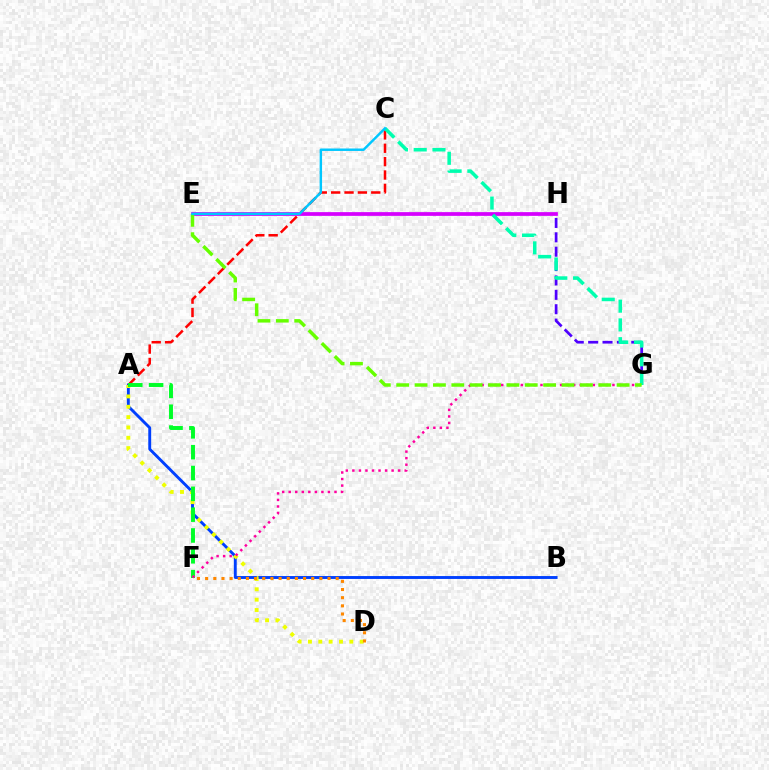{('A', 'B'): [{'color': '#003fff', 'line_style': 'solid', 'thickness': 2.08}], ('A', 'D'): [{'color': '#eeff00', 'line_style': 'dotted', 'thickness': 2.81}], ('D', 'F'): [{'color': '#ff8800', 'line_style': 'dotted', 'thickness': 2.22}], ('A', 'C'): [{'color': '#ff0000', 'line_style': 'dashed', 'thickness': 1.82}], ('G', 'H'): [{'color': '#4f00ff', 'line_style': 'dashed', 'thickness': 1.95}], ('E', 'H'): [{'color': '#d600ff', 'line_style': 'solid', 'thickness': 2.69}], ('A', 'F'): [{'color': '#00ff27', 'line_style': 'dashed', 'thickness': 2.83}], ('C', 'G'): [{'color': '#00ffaf', 'line_style': 'dashed', 'thickness': 2.55}], ('F', 'G'): [{'color': '#ff00a0', 'line_style': 'dotted', 'thickness': 1.78}], ('E', 'G'): [{'color': '#66ff00', 'line_style': 'dashed', 'thickness': 2.5}], ('C', 'E'): [{'color': '#00c7ff', 'line_style': 'solid', 'thickness': 1.77}]}